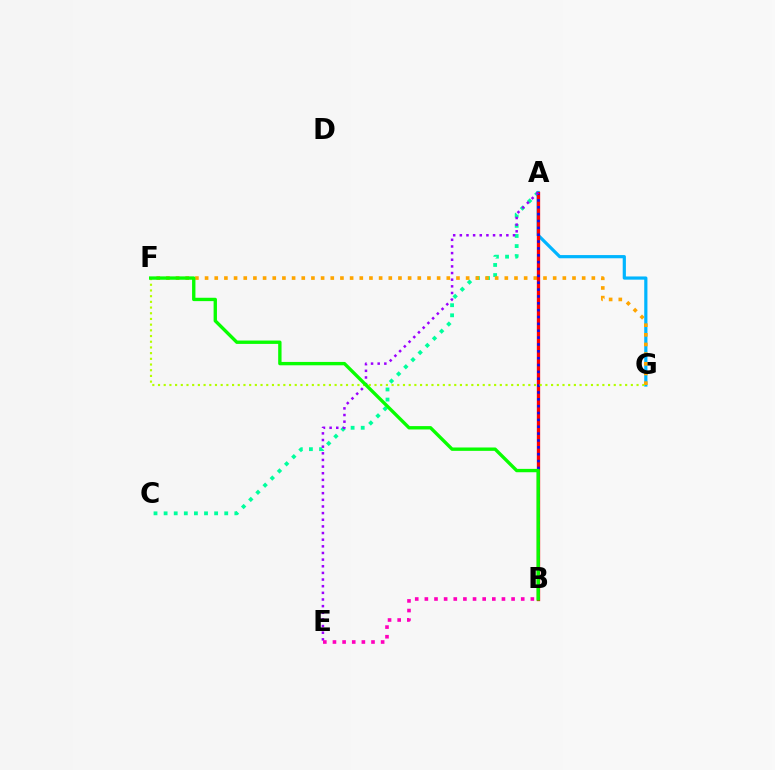{('A', 'C'): [{'color': '#00ff9d', 'line_style': 'dotted', 'thickness': 2.75}], ('A', 'G'): [{'color': '#00b5ff', 'line_style': 'solid', 'thickness': 2.3}], ('F', 'G'): [{'color': '#ffa500', 'line_style': 'dotted', 'thickness': 2.63}, {'color': '#b3ff00', 'line_style': 'dotted', 'thickness': 1.55}], ('A', 'B'): [{'color': '#ff0000', 'line_style': 'solid', 'thickness': 2.39}, {'color': '#0010ff', 'line_style': 'dotted', 'thickness': 1.86}], ('A', 'E'): [{'color': '#9b00ff', 'line_style': 'dotted', 'thickness': 1.81}], ('B', 'E'): [{'color': '#ff00bd', 'line_style': 'dotted', 'thickness': 2.62}], ('B', 'F'): [{'color': '#08ff00', 'line_style': 'solid', 'thickness': 2.42}]}